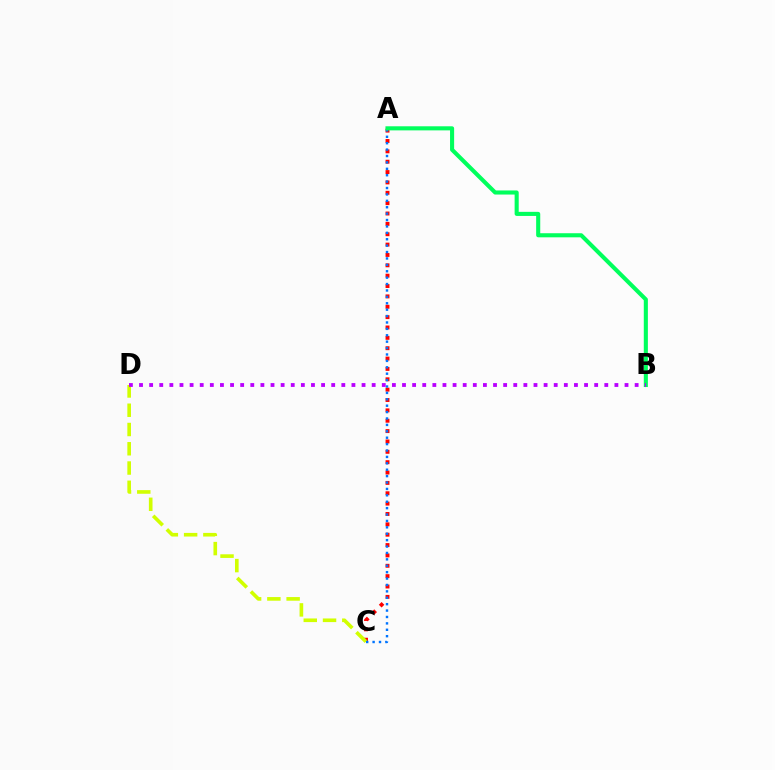{('A', 'C'): [{'color': '#ff0000', 'line_style': 'dotted', 'thickness': 2.82}, {'color': '#0074ff', 'line_style': 'dotted', 'thickness': 1.74}], ('C', 'D'): [{'color': '#d1ff00', 'line_style': 'dashed', 'thickness': 2.62}], ('A', 'B'): [{'color': '#00ff5c', 'line_style': 'solid', 'thickness': 2.94}], ('B', 'D'): [{'color': '#b900ff', 'line_style': 'dotted', 'thickness': 2.75}]}